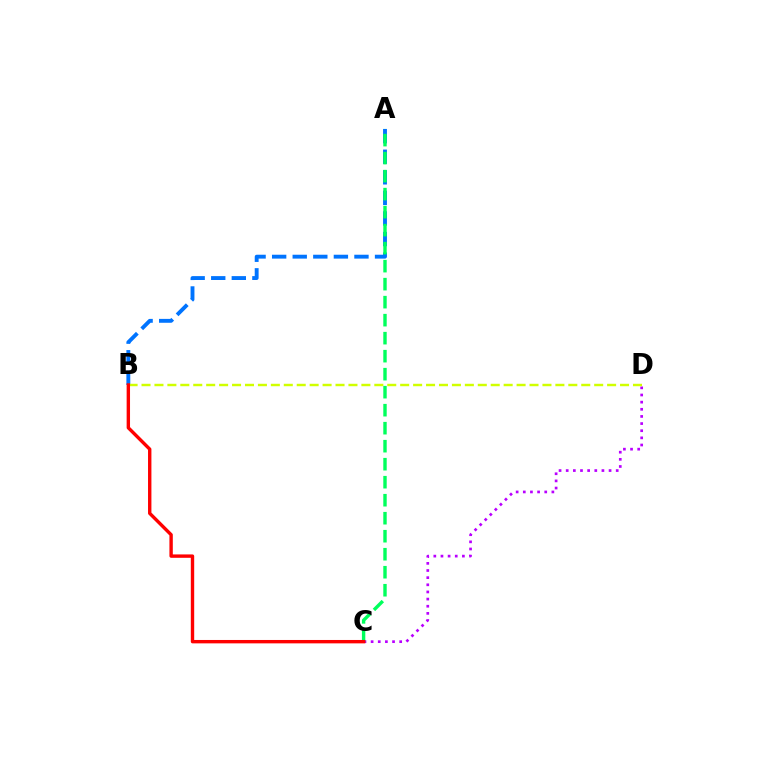{('C', 'D'): [{'color': '#b900ff', 'line_style': 'dotted', 'thickness': 1.94}], ('A', 'B'): [{'color': '#0074ff', 'line_style': 'dashed', 'thickness': 2.8}], ('B', 'D'): [{'color': '#d1ff00', 'line_style': 'dashed', 'thickness': 1.76}], ('A', 'C'): [{'color': '#00ff5c', 'line_style': 'dashed', 'thickness': 2.45}], ('B', 'C'): [{'color': '#ff0000', 'line_style': 'solid', 'thickness': 2.44}]}